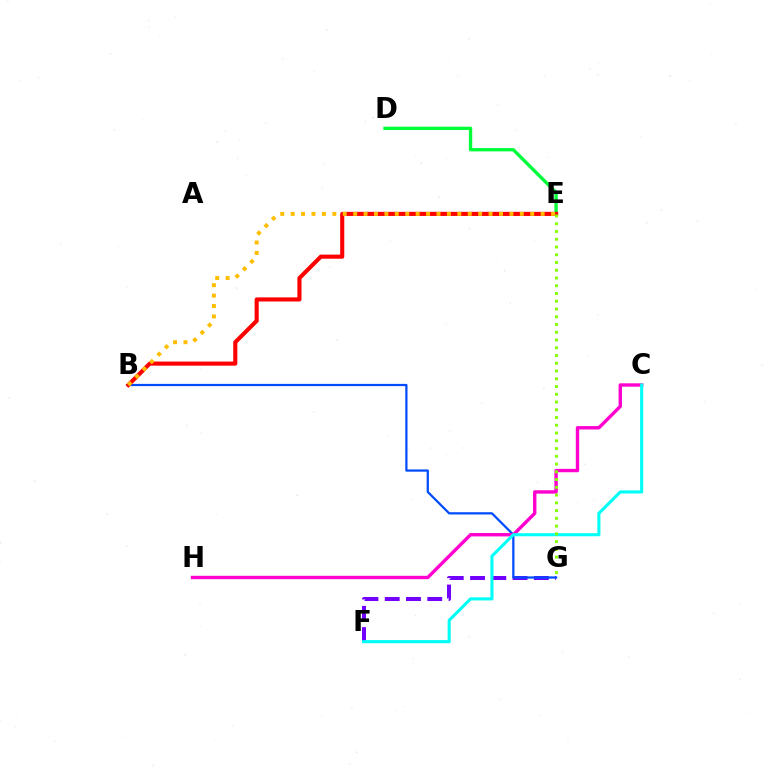{('F', 'G'): [{'color': '#7200ff', 'line_style': 'dashed', 'thickness': 2.89}], ('D', 'E'): [{'color': '#00ff39', 'line_style': 'solid', 'thickness': 2.4}], ('B', 'G'): [{'color': '#004bff', 'line_style': 'solid', 'thickness': 1.61}], ('C', 'H'): [{'color': '#ff00cf', 'line_style': 'solid', 'thickness': 2.44}], ('B', 'E'): [{'color': '#ff0000', 'line_style': 'solid', 'thickness': 2.96}, {'color': '#ffbd00', 'line_style': 'dotted', 'thickness': 2.83}], ('C', 'F'): [{'color': '#00fff6', 'line_style': 'solid', 'thickness': 2.21}], ('E', 'G'): [{'color': '#84ff00', 'line_style': 'dotted', 'thickness': 2.11}]}